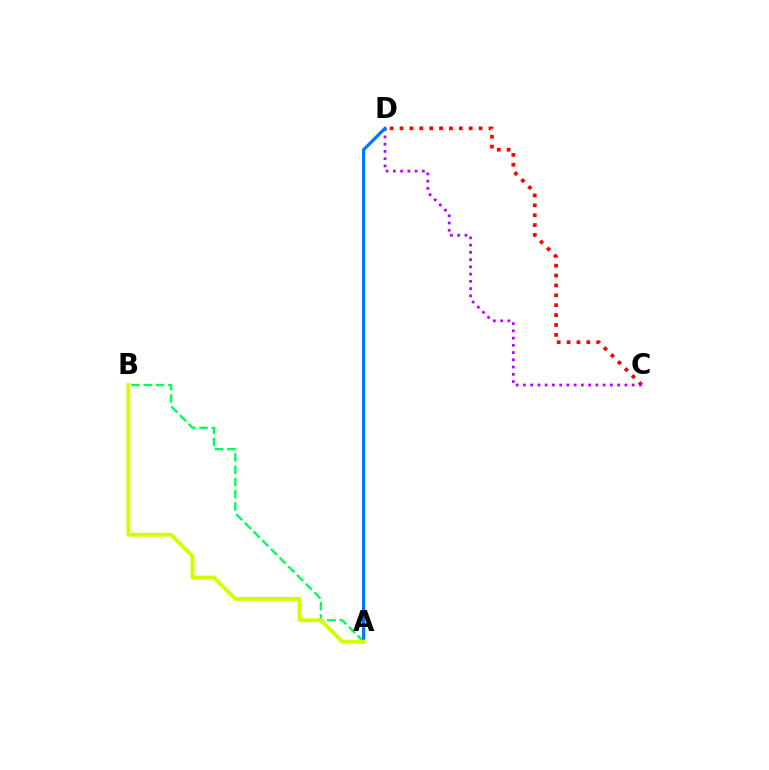{('A', 'B'): [{'color': '#00ff5c', 'line_style': 'dashed', 'thickness': 1.67}, {'color': '#d1ff00', 'line_style': 'solid', 'thickness': 2.79}], ('C', 'D'): [{'color': '#ff0000', 'line_style': 'dotted', 'thickness': 2.69}, {'color': '#b900ff', 'line_style': 'dotted', 'thickness': 1.97}], ('A', 'D'): [{'color': '#0074ff', 'line_style': 'solid', 'thickness': 2.28}]}